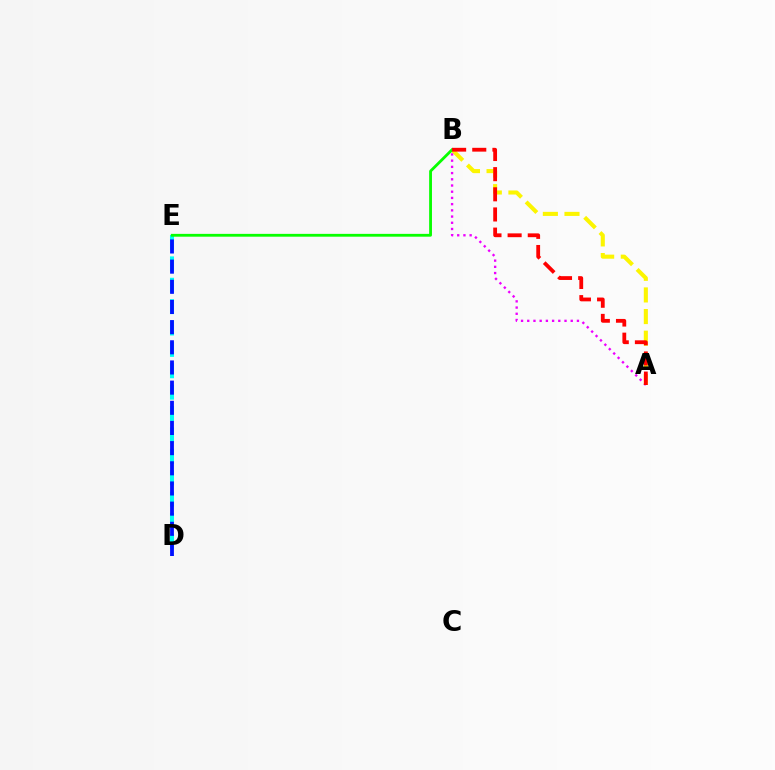{('A', 'B'): [{'color': '#fcf500', 'line_style': 'dashed', 'thickness': 2.94}, {'color': '#ee00ff', 'line_style': 'dotted', 'thickness': 1.69}, {'color': '#ff0000', 'line_style': 'dashed', 'thickness': 2.74}], ('D', 'E'): [{'color': '#00fff6', 'line_style': 'dashed', 'thickness': 2.91}, {'color': '#0010ff', 'line_style': 'dashed', 'thickness': 2.74}], ('B', 'E'): [{'color': '#08ff00', 'line_style': 'solid', 'thickness': 2.03}]}